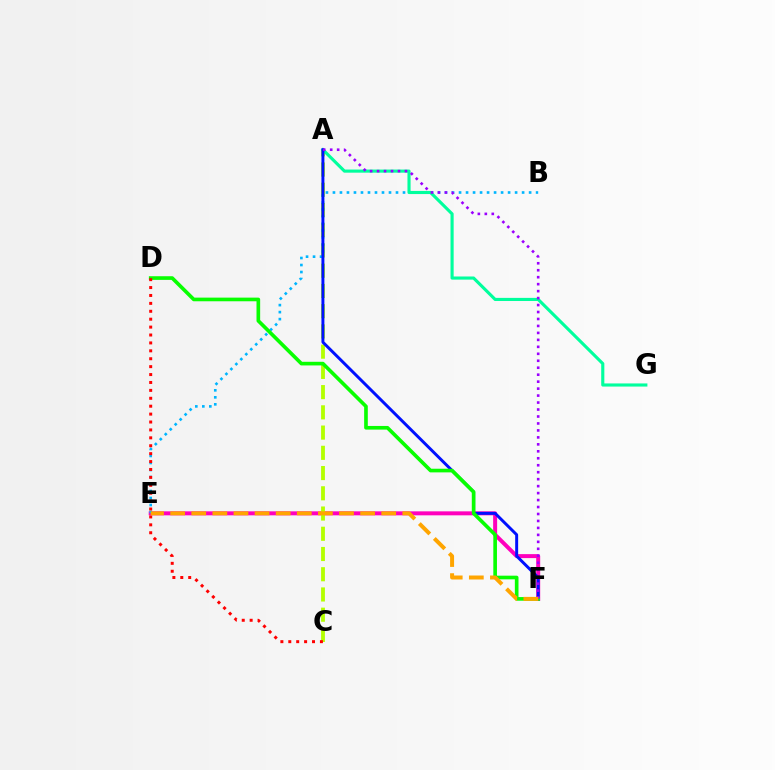{('E', 'F'): [{'color': '#ff00bd', 'line_style': 'solid', 'thickness': 2.87}, {'color': '#ffa500', 'line_style': 'dashed', 'thickness': 2.87}], ('A', 'C'): [{'color': '#b3ff00', 'line_style': 'dashed', 'thickness': 2.75}], ('B', 'E'): [{'color': '#00b5ff', 'line_style': 'dotted', 'thickness': 1.9}], ('A', 'G'): [{'color': '#00ff9d', 'line_style': 'solid', 'thickness': 2.25}], ('A', 'F'): [{'color': '#0010ff', 'line_style': 'solid', 'thickness': 2.13}, {'color': '#9b00ff', 'line_style': 'dotted', 'thickness': 1.89}], ('D', 'F'): [{'color': '#08ff00', 'line_style': 'solid', 'thickness': 2.63}], ('C', 'D'): [{'color': '#ff0000', 'line_style': 'dotted', 'thickness': 2.15}]}